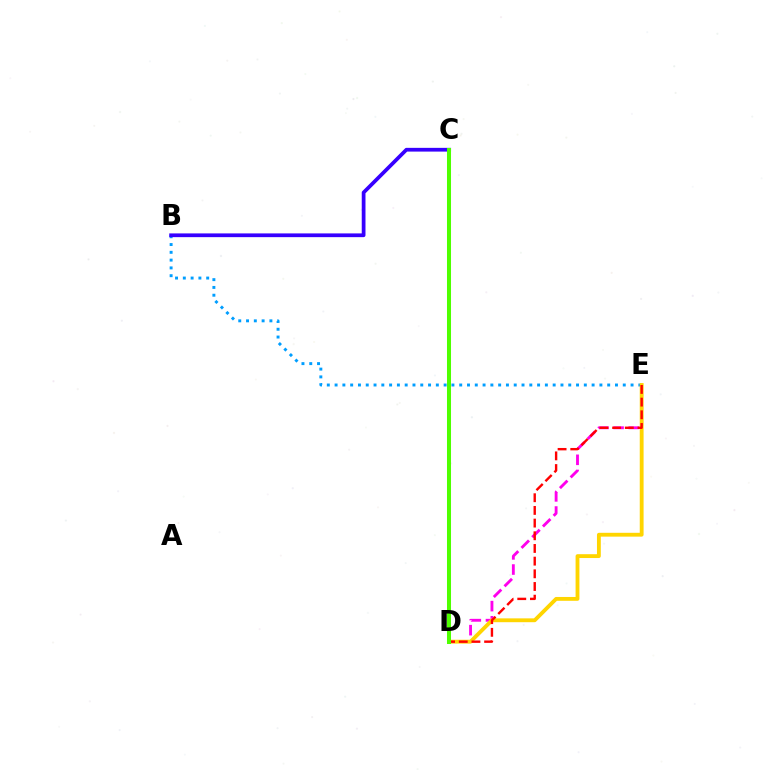{('B', 'E'): [{'color': '#009eff', 'line_style': 'dotted', 'thickness': 2.12}], ('D', 'E'): [{'color': '#ff00ed', 'line_style': 'dashed', 'thickness': 2.06}, {'color': '#ffd500', 'line_style': 'solid', 'thickness': 2.76}, {'color': '#ff0000', 'line_style': 'dashed', 'thickness': 1.72}], ('B', 'C'): [{'color': '#3700ff', 'line_style': 'solid', 'thickness': 2.7}], ('C', 'D'): [{'color': '#00ff86', 'line_style': 'solid', 'thickness': 1.97}, {'color': '#4fff00', 'line_style': 'solid', 'thickness': 2.9}]}